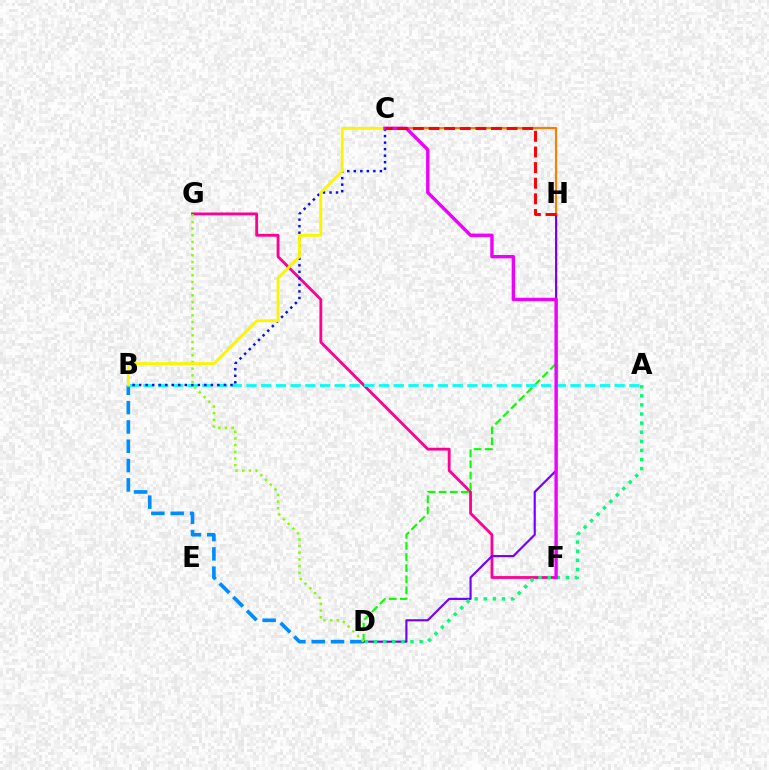{('F', 'G'): [{'color': '#ff0094', 'line_style': 'solid', 'thickness': 2.02}], ('B', 'D'): [{'color': '#008cff', 'line_style': 'dashed', 'thickness': 2.62}], ('D', 'H'): [{'color': '#08ff00', 'line_style': 'dashed', 'thickness': 1.51}, {'color': '#7200ff', 'line_style': 'solid', 'thickness': 1.55}], ('C', 'H'): [{'color': '#ff7c00', 'line_style': 'solid', 'thickness': 1.54}, {'color': '#ff0000', 'line_style': 'dashed', 'thickness': 2.12}], ('A', 'B'): [{'color': '#00fff6', 'line_style': 'dashed', 'thickness': 2.0}], ('A', 'D'): [{'color': '#00ff74', 'line_style': 'dotted', 'thickness': 2.47}], ('B', 'C'): [{'color': '#0010ff', 'line_style': 'dotted', 'thickness': 1.77}, {'color': '#fcf500', 'line_style': 'solid', 'thickness': 2.04}], ('D', 'G'): [{'color': '#84ff00', 'line_style': 'dotted', 'thickness': 1.81}], ('C', 'F'): [{'color': '#ee00ff', 'line_style': 'solid', 'thickness': 2.42}]}